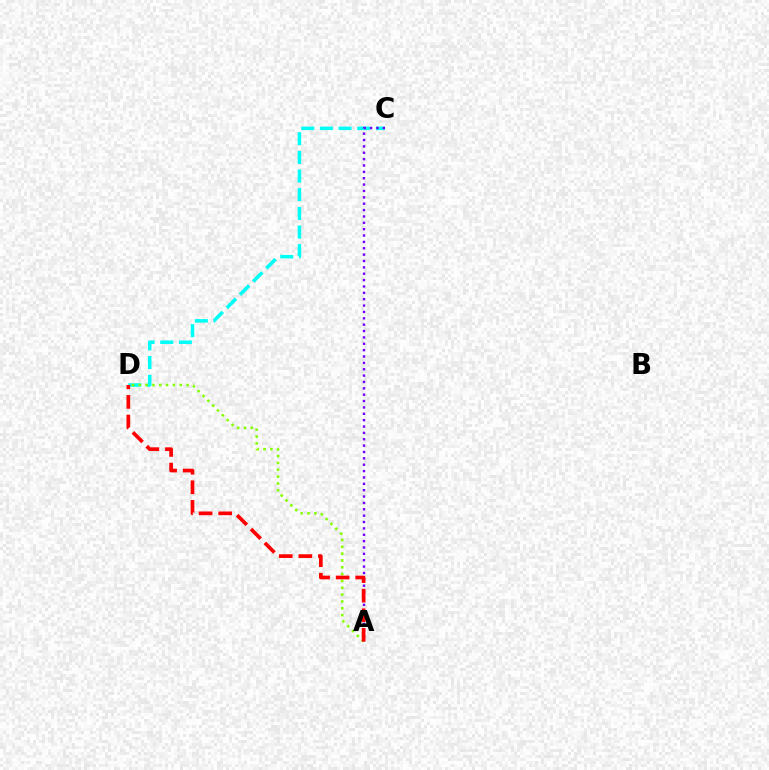{('C', 'D'): [{'color': '#00fff6', 'line_style': 'dashed', 'thickness': 2.54}], ('A', 'D'): [{'color': '#84ff00', 'line_style': 'dotted', 'thickness': 1.86}, {'color': '#ff0000', 'line_style': 'dashed', 'thickness': 2.66}], ('A', 'C'): [{'color': '#7200ff', 'line_style': 'dotted', 'thickness': 1.73}]}